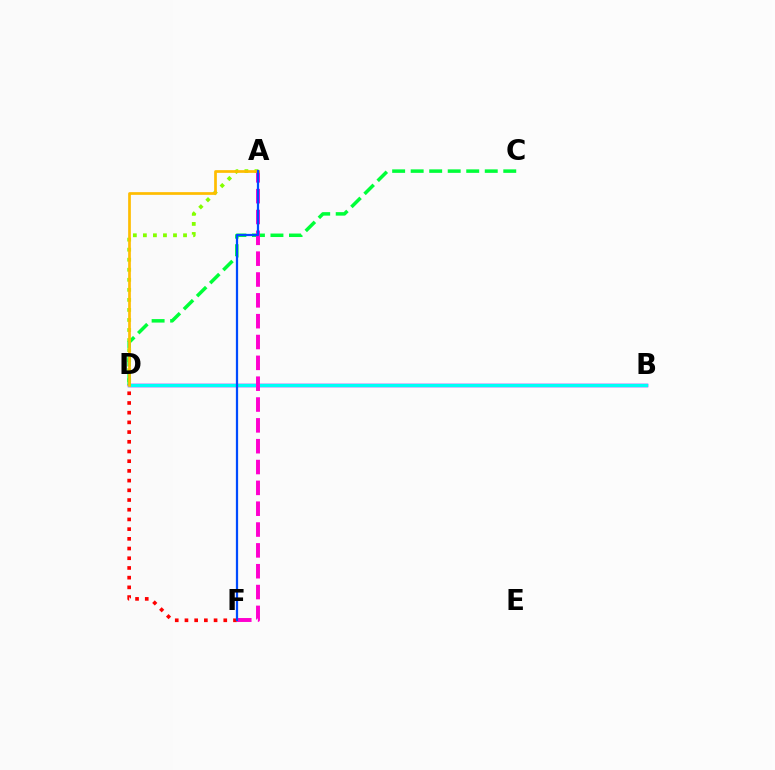{('B', 'D'): [{'color': '#7200ff', 'line_style': 'solid', 'thickness': 2.51}, {'color': '#00fff6', 'line_style': 'solid', 'thickness': 2.25}], ('A', 'D'): [{'color': '#84ff00', 'line_style': 'dotted', 'thickness': 2.73}, {'color': '#ffbd00', 'line_style': 'solid', 'thickness': 1.95}], ('D', 'F'): [{'color': '#ff0000', 'line_style': 'dotted', 'thickness': 2.64}], ('C', 'D'): [{'color': '#00ff39', 'line_style': 'dashed', 'thickness': 2.52}], ('A', 'F'): [{'color': '#ff00cf', 'line_style': 'dashed', 'thickness': 2.83}, {'color': '#004bff', 'line_style': 'solid', 'thickness': 1.61}]}